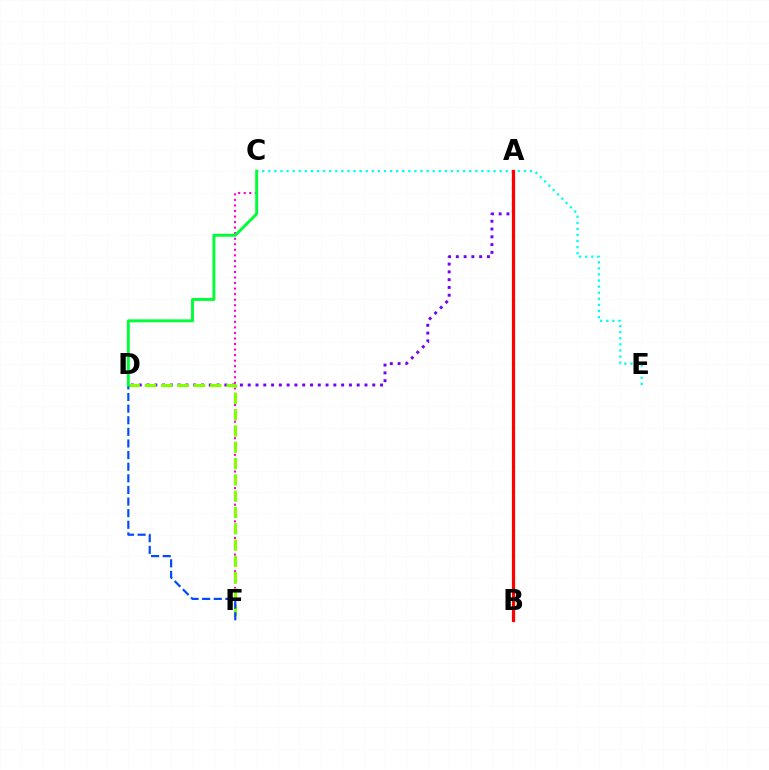{('A', 'B'): [{'color': '#ffbd00', 'line_style': 'dotted', 'thickness': 1.96}, {'color': '#ff0000', 'line_style': 'solid', 'thickness': 2.32}], ('A', 'D'): [{'color': '#7200ff', 'line_style': 'dotted', 'thickness': 2.11}], ('C', 'F'): [{'color': '#ff00cf', 'line_style': 'dotted', 'thickness': 1.51}], ('C', 'E'): [{'color': '#00fff6', 'line_style': 'dotted', 'thickness': 1.65}], ('D', 'F'): [{'color': '#84ff00', 'line_style': 'dashed', 'thickness': 2.22}, {'color': '#004bff', 'line_style': 'dashed', 'thickness': 1.58}], ('C', 'D'): [{'color': '#00ff39', 'line_style': 'solid', 'thickness': 2.11}]}